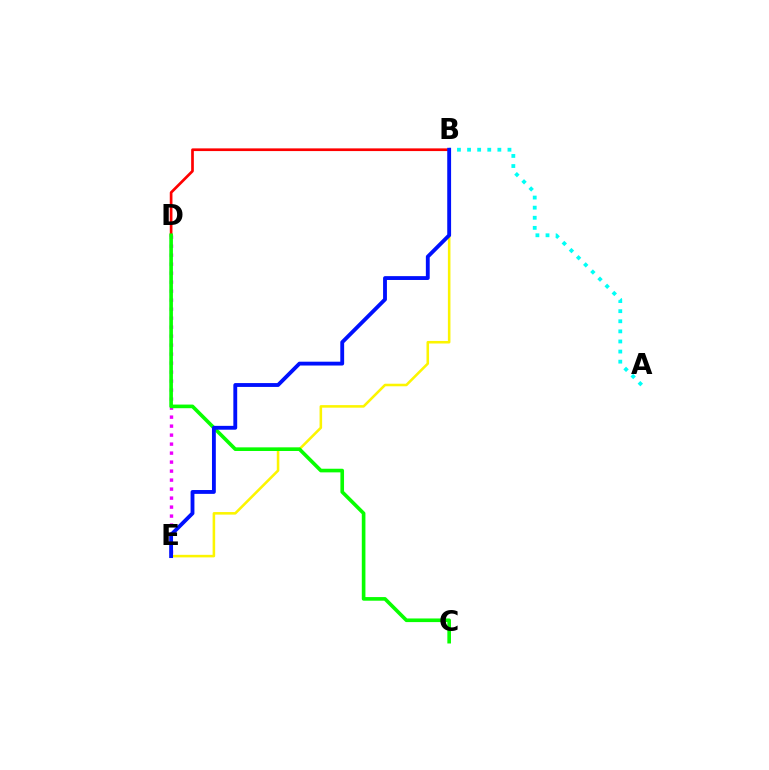{('D', 'E'): [{'color': '#ee00ff', 'line_style': 'dotted', 'thickness': 2.44}], ('A', 'B'): [{'color': '#00fff6', 'line_style': 'dotted', 'thickness': 2.74}], ('B', 'D'): [{'color': '#ff0000', 'line_style': 'solid', 'thickness': 1.94}], ('B', 'E'): [{'color': '#fcf500', 'line_style': 'solid', 'thickness': 1.84}, {'color': '#0010ff', 'line_style': 'solid', 'thickness': 2.77}], ('C', 'D'): [{'color': '#08ff00', 'line_style': 'solid', 'thickness': 2.62}]}